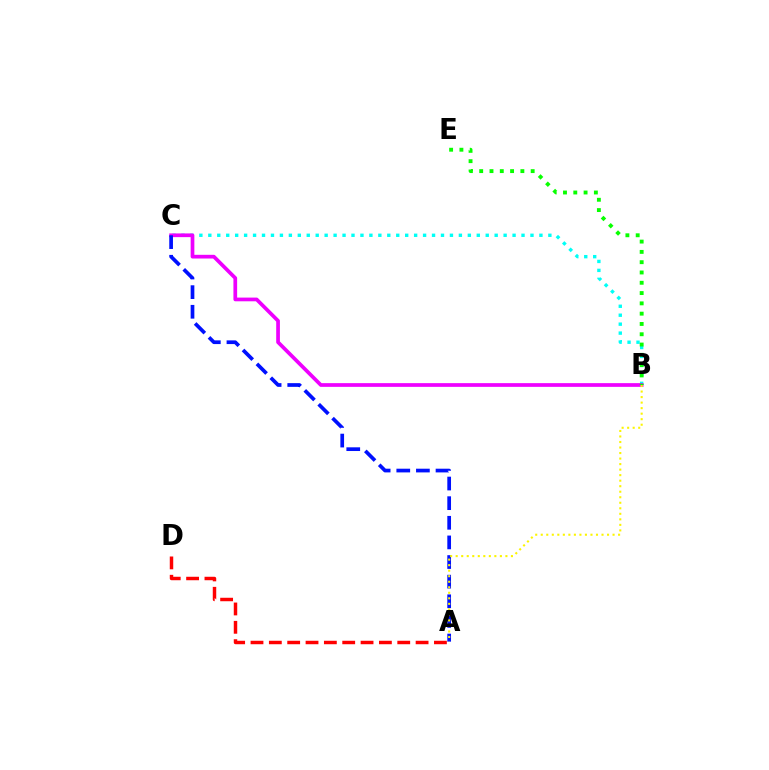{('B', 'C'): [{'color': '#00fff6', 'line_style': 'dotted', 'thickness': 2.43}, {'color': '#ee00ff', 'line_style': 'solid', 'thickness': 2.67}], ('A', 'D'): [{'color': '#ff0000', 'line_style': 'dashed', 'thickness': 2.49}], ('A', 'C'): [{'color': '#0010ff', 'line_style': 'dashed', 'thickness': 2.67}], ('A', 'B'): [{'color': '#fcf500', 'line_style': 'dotted', 'thickness': 1.5}], ('B', 'E'): [{'color': '#08ff00', 'line_style': 'dotted', 'thickness': 2.8}]}